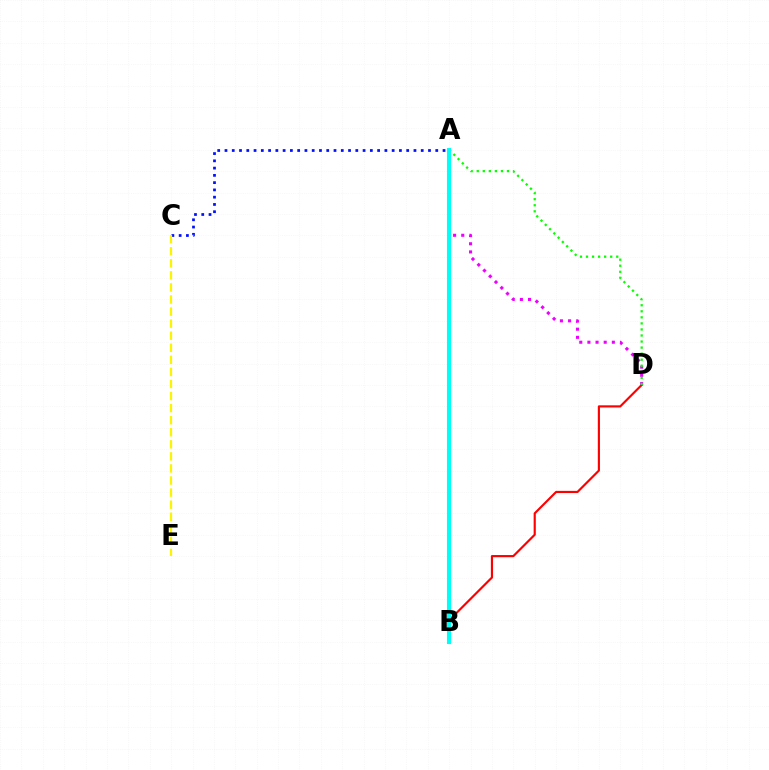{('A', 'C'): [{'color': '#0010ff', 'line_style': 'dotted', 'thickness': 1.97}], ('B', 'D'): [{'color': '#ff0000', 'line_style': 'solid', 'thickness': 1.55}], ('A', 'D'): [{'color': '#ee00ff', 'line_style': 'dotted', 'thickness': 2.21}, {'color': '#08ff00', 'line_style': 'dotted', 'thickness': 1.64}], ('C', 'E'): [{'color': '#fcf500', 'line_style': 'dashed', 'thickness': 1.64}], ('A', 'B'): [{'color': '#00fff6', 'line_style': 'solid', 'thickness': 2.95}]}